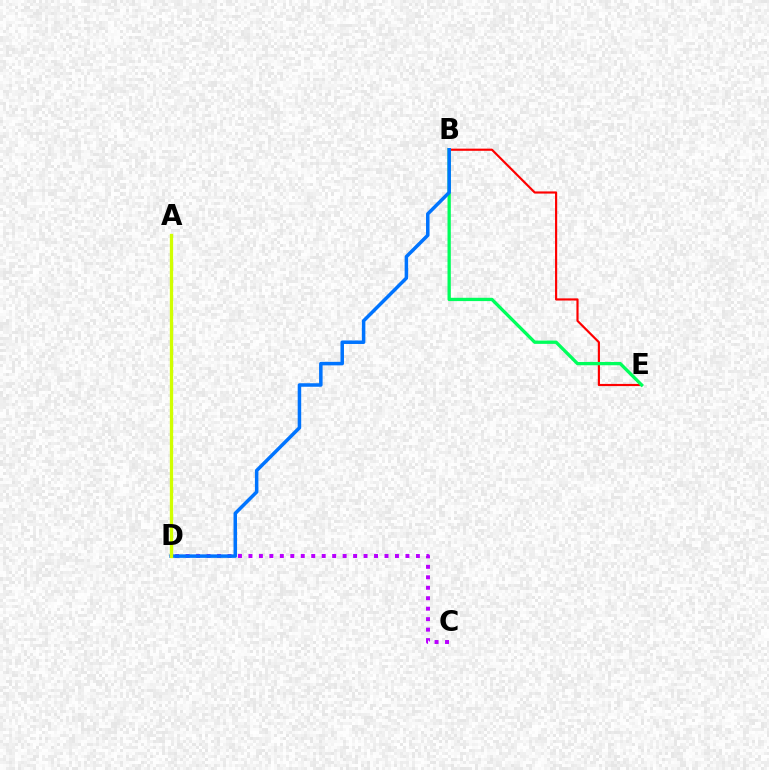{('B', 'E'): [{'color': '#ff0000', 'line_style': 'solid', 'thickness': 1.56}, {'color': '#00ff5c', 'line_style': 'solid', 'thickness': 2.38}], ('C', 'D'): [{'color': '#b900ff', 'line_style': 'dotted', 'thickness': 2.84}], ('B', 'D'): [{'color': '#0074ff', 'line_style': 'solid', 'thickness': 2.53}], ('A', 'D'): [{'color': '#d1ff00', 'line_style': 'solid', 'thickness': 2.37}]}